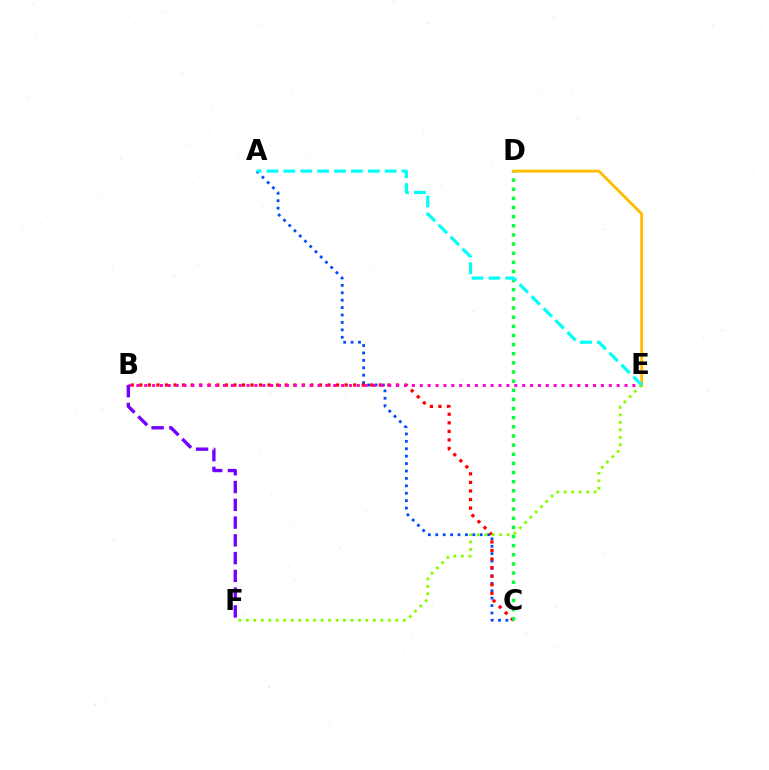{('A', 'C'): [{'color': '#004bff', 'line_style': 'dotted', 'thickness': 2.01}], ('B', 'C'): [{'color': '#ff0000', 'line_style': 'dotted', 'thickness': 2.32}], ('C', 'D'): [{'color': '#00ff39', 'line_style': 'dotted', 'thickness': 2.48}], ('B', 'E'): [{'color': '#ff00cf', 'line_style': 'dotted', 'thickness': 2.14}], ('D', 'E'): [{'color': '#ffbd00', 'line_style': 'solid', 'thickness': 2.05}], ('B', 'F'): [{'color': '#7200ff', 'line_style': 'dashed', 'thickness': 2.41}], ('E', 'F'): [{'color': '#84ff00', 'line_style': 'dotted', 'thickness': 2.03}], ('A', 'E'): [{'color': '#00fff6', 'line_style': 'dashed', 'thickness': 2.29}]}